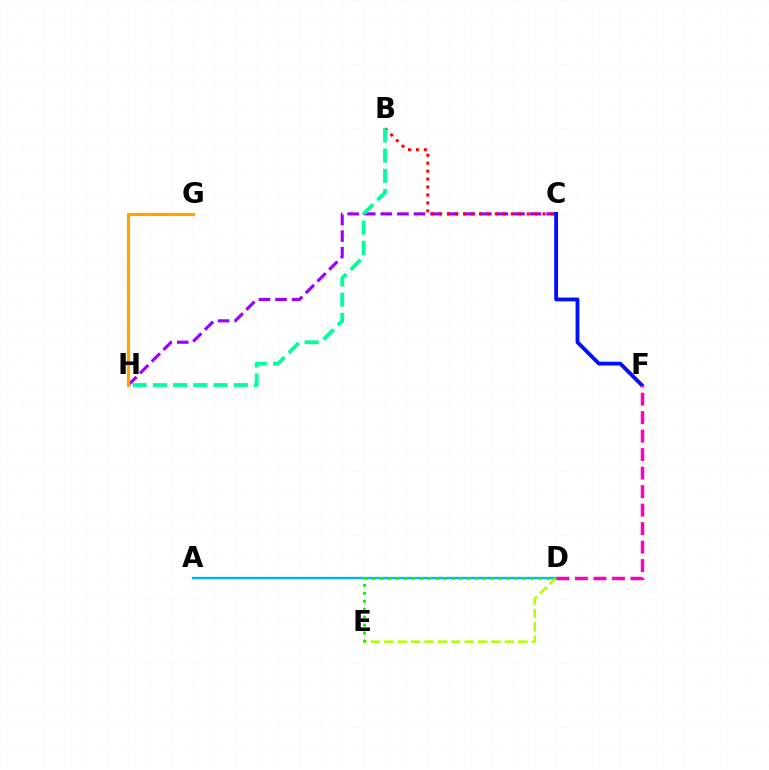{('A', 'D'): [{'color': '#00b5ff', 'line_style': 'solid', 'thickness': 1.7}], ('C', 'H'): [{'color': '#9b00ff', 'line_style': 'dashed', 'thickness': 2.25}], ('B', 'C'): [{'color': '#ff0000', 'line_style': 'dotted', 'thickness': 2.16}], ('D', 'E'): [{'color': '#b3ff00', 'line_style': 'dashed', 'thickness': 1.82}, {'color': '#08ff00', 'line_style': 'dotted', 'thickness': 2.16}], ('C', 'F'): [{'color': '#0010ff', 'line_style': 'solid', 'thickness': 2.75}], ('B', 'H'): [{'color': '#00ff9d', 'line_style': 'dashed', 'thickness': 2.75}], ('D', 'F'): [{'color': '#ff00bd', 'line_style': 'dashed', 'thickness': 2.51}], ('G', 'H'): [{'color': '#ffa500', 'line_style': 'solid', 'thickness': 2.3}]}